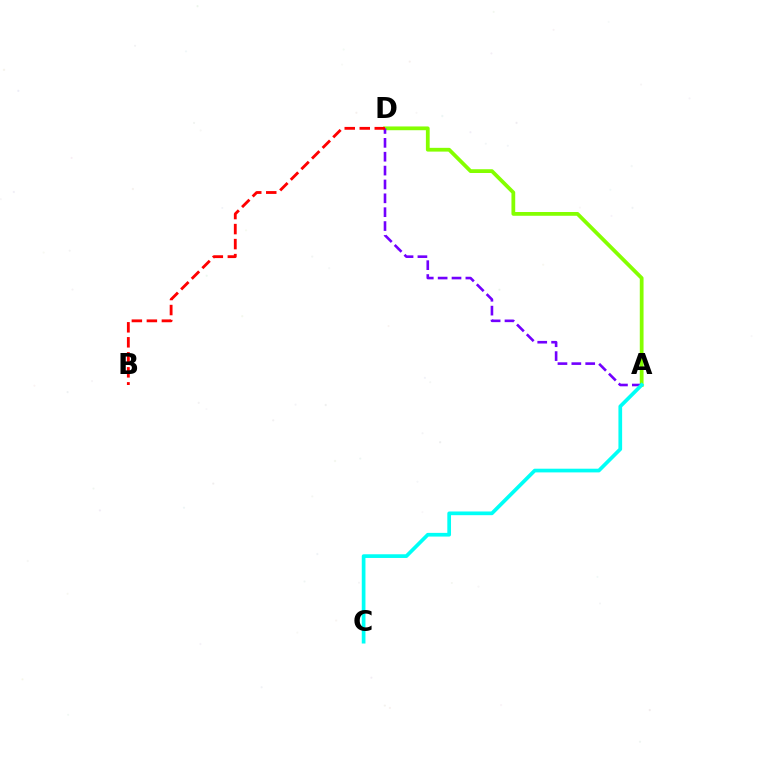{('A', 'D'): [{'color': '#84ff00', 'line_style': 'solid', 'thickness': 2.71}, {'color': '#7200ff', 'line_style': 'dashed', 'thickness': 1.88}], ('B', 'D'): [{'color': '#ff0000', 'line_style': 'dashed', 'thickness': 2.04}], ('A', 'C'): [{'color': '#00fff6', 'line_style': 'solid', 'thickness': 2.66}]}